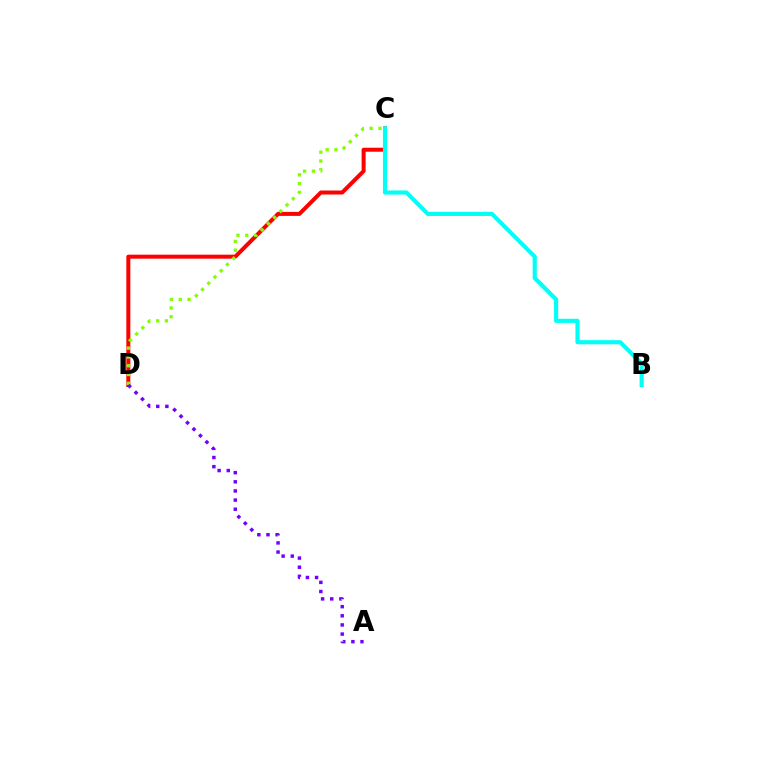{('C', 'D'): [{'color': '#ff0000', 'line_style': 'solid', 'thickness': 2.88}, {'color': '#84ff00', 'line_style': 'dotted', 'thickness': 2.39}], ('B', 'C'): [{'color': '#00fff6', 'line_style': 'solid', 'thickness': 2.98}], ('A', 'D'): [{'color': '#7200ff', 'line_style': 'dotted', 'thickness': 2.48}]}